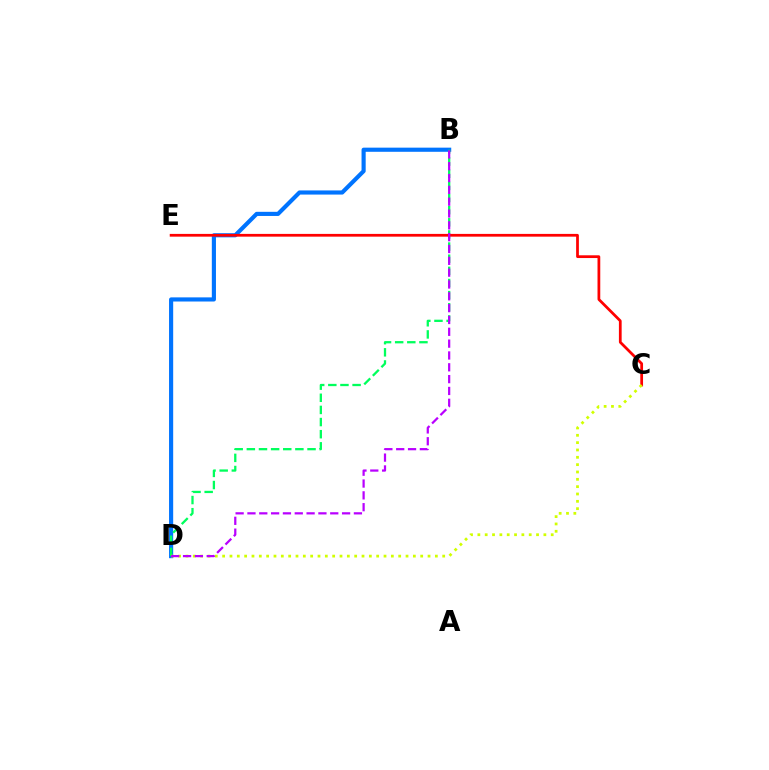{('B', 'D'): [{'color': '#0074ff', 'line_style': 'solid', 'thickness': 2.98}, {'color': '#00ff5c', 'line_style': 'dashed', 'thickness': 1.65}, {'color': '#b900ff', 'line_style': 'dashed', 'thickness': 1.61}], ('C', 'E'): [{'color': '#ff0000', 'line_style': 'solid', 'thickness': 1.98}], ('C', 'D'): [{'color': '#d1ff00', 'line_style': 'dotted', 'thickness': 1.99}]}